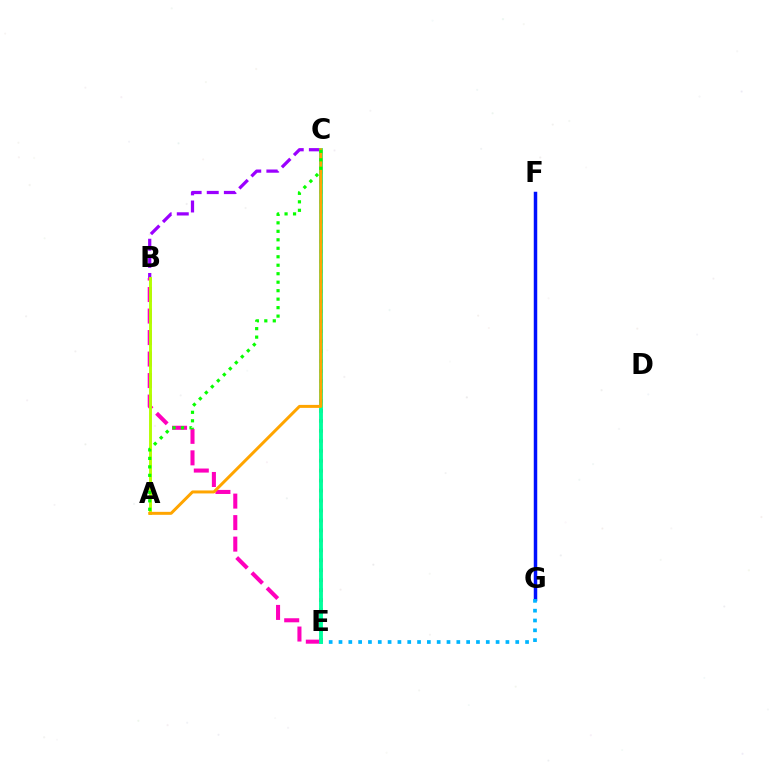{('B', 'C'): [{'color': '#9b00ff', 'line_style': 'dashed', 'thickness': 2.33}], ('C', 'E'): [{'color': '#ff0000', 'line_style': 'dotted', 'thickness': 2.71}, {'color': '#00ff9d', 'line_style': 'solid', 'thickness': 2.77}], ('B', 'E'): [{'color': '#ff00bd', 'line_style': 'dashed', 'thickness': 2.92}], ('F', 'G'): [{'color': '#0010ff', 'line_style': 'solid', 'thickness': 2.5}], ('A', 'B'): [{'color': '#b3ff00', 'line_style': 'solid', 'thickness': 2.09}], ('E', 'G'): [{'color': '#00b5ff', 'line_style': 'dotted', 'thickness': 2.67}], ('A', 'C'): [{'color': '#ffa500', 'line_style': 'solid', 'thickness': 2.15}, {'color': '#08ff00', 'line_style': 'dotted', 'thickness': 2.3}]}